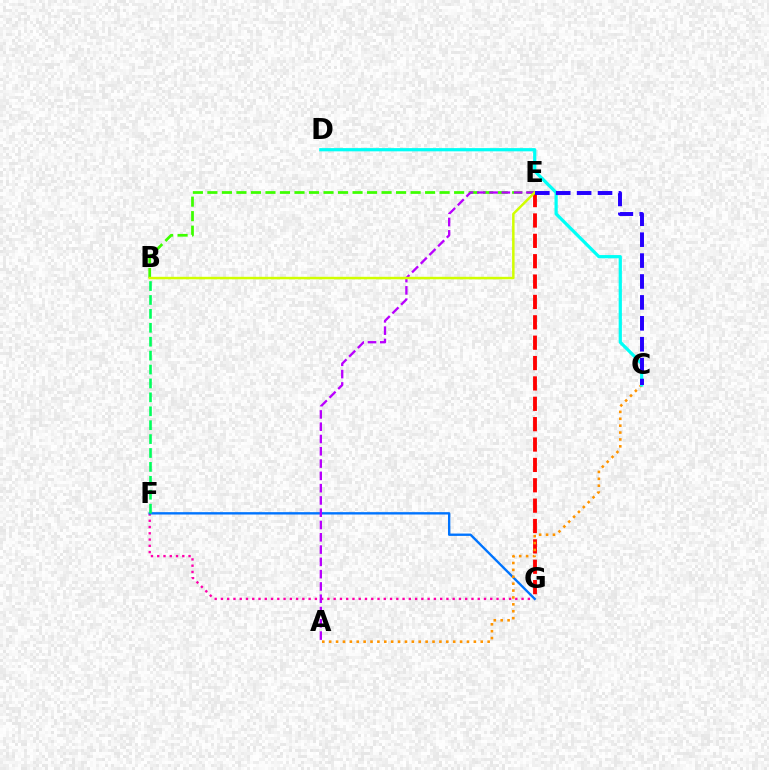{('F', 'G'): [{'color': '#ff00ac', 'line_style': 'dotted', 'thickness': 1.7}, {'color': '#0074ff', 'line_style': 'solid', 'thickness': 1.7}], ('E', 'G'): [{'color': '#ff0000', 'line_style': 'dashed', 'thickness': 2.77}], ('A', 'C'): [{'color': '#ff9400', 'line_style': 'dotted', 'thickness': 1.87}], ('C', 'D'): [{'color': '#00fff6', 'line_style': 'solid', 'thickness': 2.32}], ('B', 'E'): [{'color': '#3dff00', 'line_style': 'dashed', 'thickness': 1.97}, {'color': '#d1ff00', 'line_style': 'solid', 'thickness': 1.79}], ('A', 'E'): [{'color': '#b900ff', 'line_style': 'dashed', 'thickness': 1.67}], ('C', 'E'): [{'color': '#2500ff', 'line_style': 'dashed', 'thickness': 2.84}], ('B', 'F'): [{'color': '#00ff5c', 'line_style': 'dashed', 'thickness': 1.89}]}